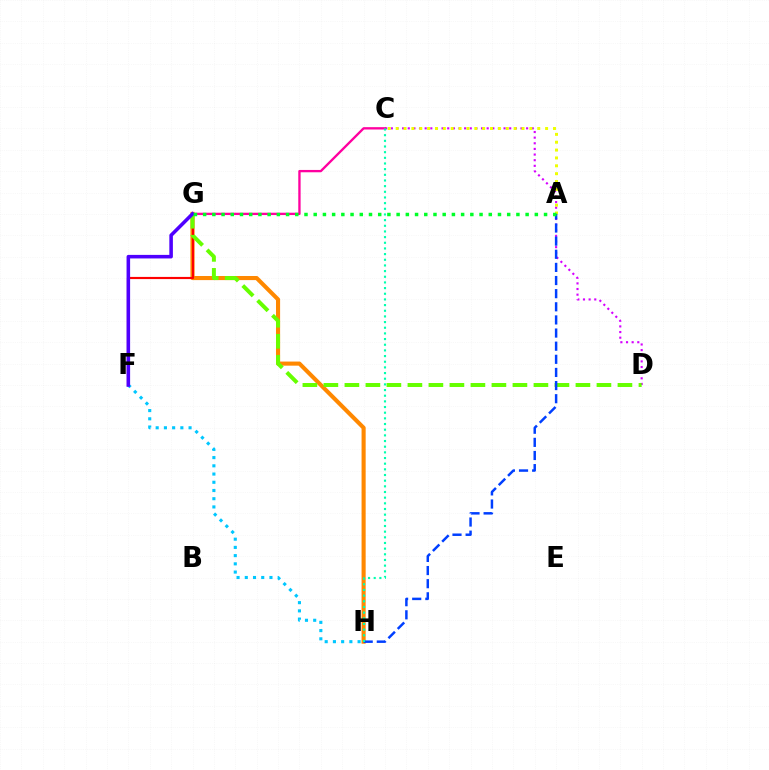{('C', 'D'): [{'color': '#d600ff', 'line_style': 'dotted', 'thickness': 1.53}], ('A', 'C'): [{'color': '#eeff00', 'line_style': 'dotted', 'thickness': 2.14}], ('G', 'H'): [{'color': '#ff8800', 'line_style': 'solid', 'thickness': 2.95}], ('F', 'G'): [{'color': '#ff0000', 'line_style': 'solid', 'thickness': 1.56}, {'color': '#4f00ff', 'line_style': 'solid', 'thickness': 2.56}], ('F', 'H'): [{'color': '#00c7ff', 'line_style': 'dotted', 'thickness': 2.23}], ('D', 'G'): [{'color': '#66ff00', 'line_style': 'dashed', 'thickness': 2.85}], ('A', 'H'): [{'color': '#003fff', 'line_style': 'dashed', 'thickness': 1.78}], ('C', 'G'): [{'color': '#ff00a0', 'line_style': 'solid', 'thickness': 1.68}], ('A', 'G'): [{'color': '#00ff27', 'line_style': 'dotted', 'thickness': 2.5}], ('C', 'H'): [{'color': '#00ffaf', 'line_style': 'dotted', 'thickness': 1.54}]}